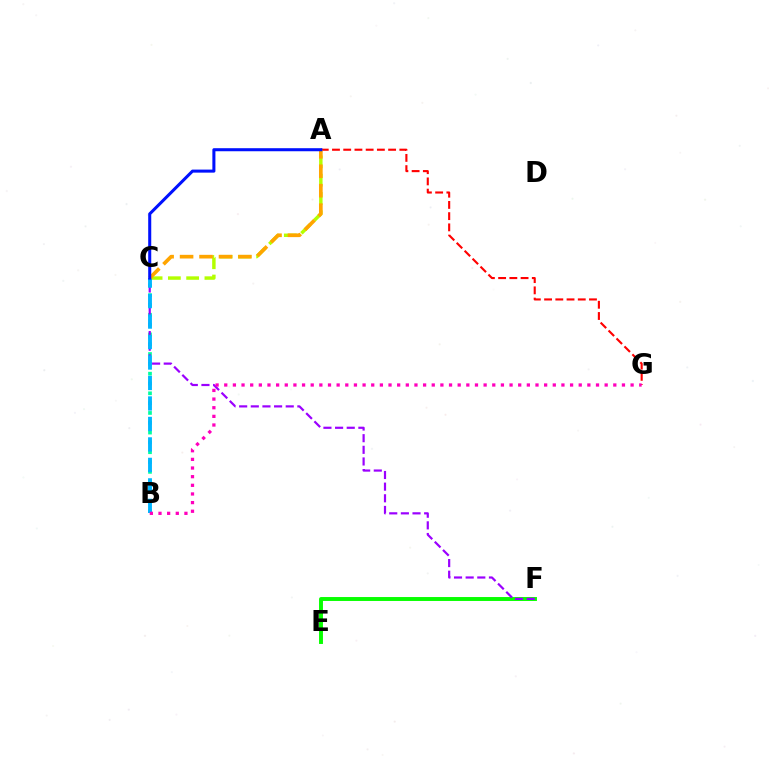{('E', 'F'): [{'color': '#08ff00', 'line_style': 'solid', 'thickness': 2.82}], ('A', 'C'): [{'color': '#b3ff00', 'line_style': 'dashed', 'thickness': 2.48}, {'color': '#ffa500', 'line_style': 'dashed', 'thickness': 2.64}, {'color': '#0010ff', 'line_style': 'solid', 'thickness': 2.19}], ('B', 'C'): [{'color': '#00ff9d', 'line_style': 'dotted', 'thickness': 2.67}, {'color': '#00b5ff', 'line_style': 'dashed', 'thickness': 2.78}], ('A', 'G'): [{'color': '#ff0000', 'line_style': 'dashed', 'thickness': 1.52}], ('C', 'F'): [{'color': '#9b00ff', 'line_style': 'dashed', 'thickness': 1.58}], ('B', 'G'): [{'color': '#ff00bd', 'line_style': 'dotted', 'thickness': 2.35}]}